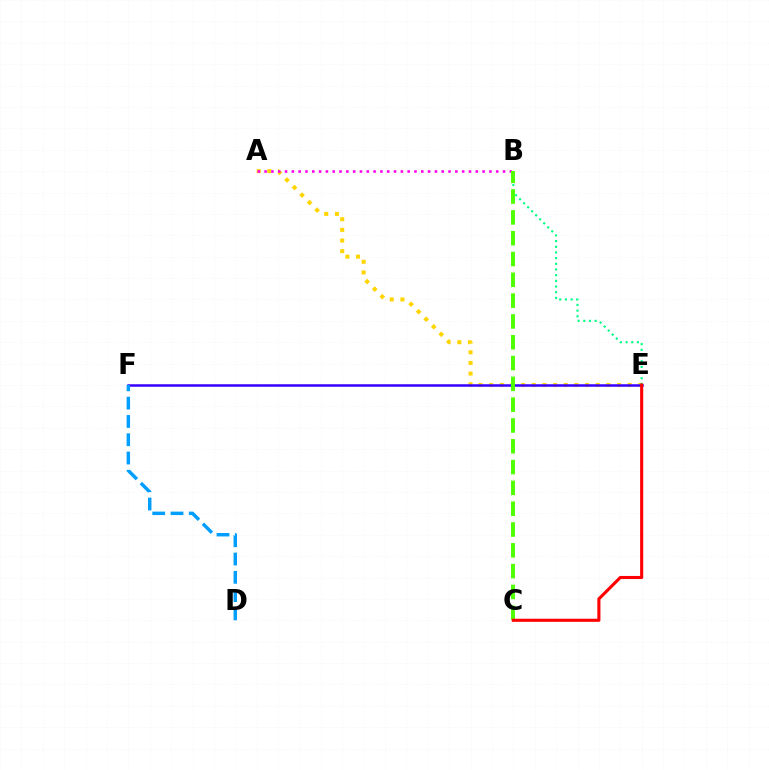{('A', 'E'): [{'color': '#ffd500', 'line_style': 'dotted', 'thickness': 2.9}], ('E', 'F'): [{'color': '#3700ff', 'line_style': 'solid', 'thickness': 1.8}], ('A', 'B'): [{'color': '#ff00ed', 'line_style': 'dotted', 'thickness': 1.85}], ('B', 'E'): [{'color': '#00ff86', 'line_style': 'dotted', 'thickness': 1.54}], ('B', 'C'): [{'color': '#4fff00', 'line_style': 'dashed', 'thickness': 2.83}], ('C', 'E'): [{'color': '#ff0000', 'line_style': 'solid', 'thickness': 2.23}], ('D', 'F'): [{'color': '#009eff', 'line_style': 'dashed', 'thickness': 2.48}]}